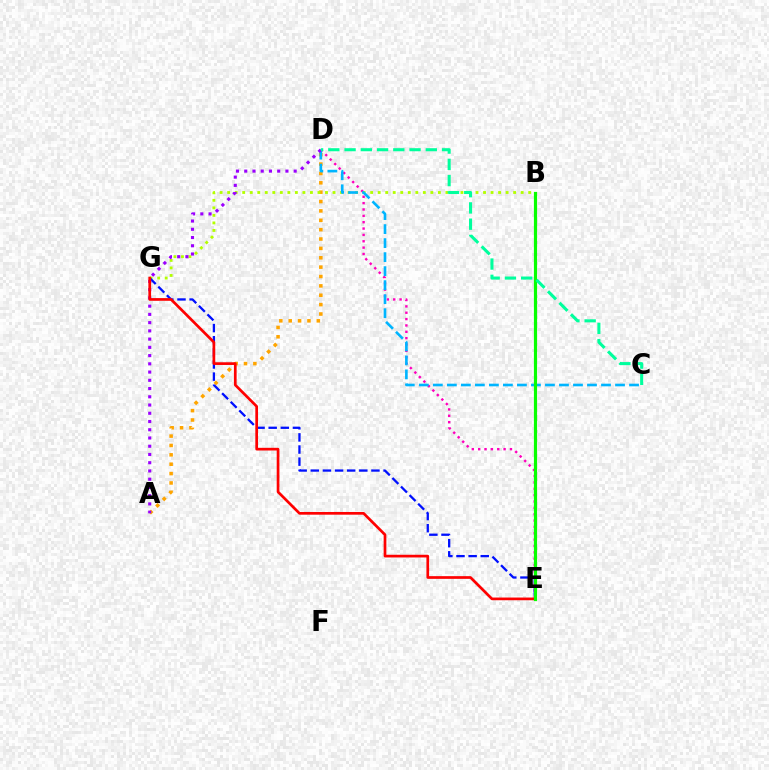{('A', 'D'): [{'color': '#ffa500', 'line_style': 'dotted', 'thickness': 2.55}, {'color': '#9b00ff', 'line_style': 'dotted', 'thickness': 2.24}], ('D', 'E'): [{'color': '#ff00bd', 'line_style': 'dotted', 'thickness': 1.73}], ('B', 'G'): [{'color': '#b3ff00', 'line_style': 'dotted', 'thickness': 2.04}], ('C', 'D'): [{'color': '#00b5ff', 'line_style': 'dashed', 'thickness': 1.9}, {'color': '#00ff9d', 'line_style': 'dashed', 'thickness': 2.21}], ('E', 'G'): [{'color': '#0010ff', 'line_style': 'dashed', 'thickness': 1.65}, {'color': '#ff0000', 'line_style': 'solid', 'thickness': 1.94}], ('B', 'E'): [{'color': '#08ff00', 'line_style': 'solid', 'thickness': 2.29}]}